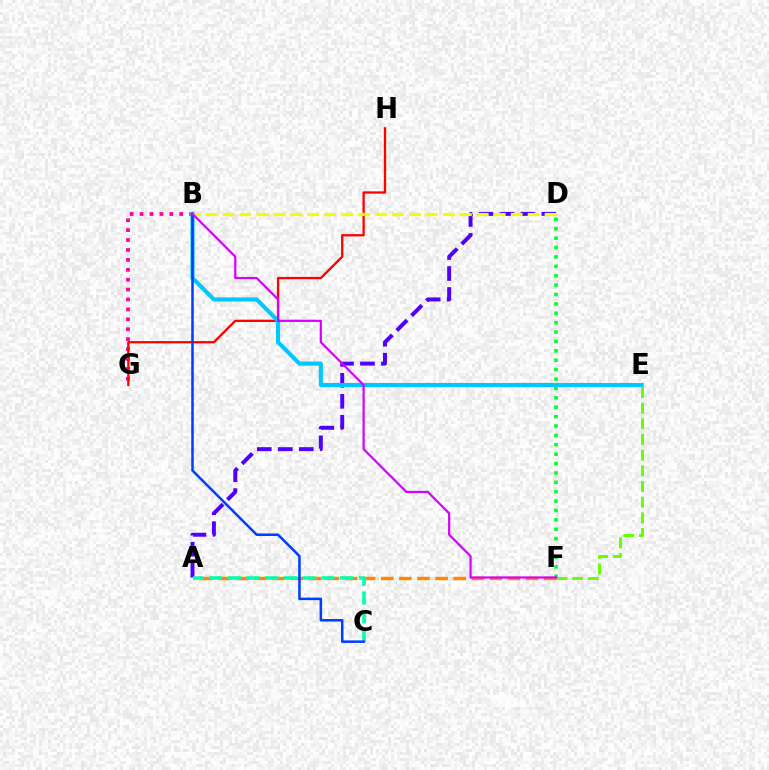{('B', 'G'): [{'color': '#ff00a0', 'line_style': 'dotted', 'thickness': 2.69}], ('G', 'H'): [{'color': '#ff0000', 'line_style': 'solid', 'thickness': 1.66}], ('D', 'F'): [{'color': '#00ff27', 'line_style': 'dotted', 'thickness': 2.55}], ('E', 'F'): [{'color': '#66ff00', 'line_style': 'dashed', 'thickness': 2.13}], ('A', 'F'): [{'color': '#ff8800', 'line_style': 'dashed', 'thickness': 2.46}], ('A', 'D'): [{'color': '#4f00ff', 'line_style': 'dashed', 'thickness': 2.85}], ('A', 'C'): [{'color': '#00ffaf', 'line_style': 'dashed', 'thickness': 2.54}], ('B', 'E'): [{'color': '#00c7ff', 'line_style': 'solid', 'thickness': 2.95}], ('B', 'C'): [{'color': '#003fff', 'line_style': 'solid', 'thickness': 1.82}], ('B', 'D'): [{'color': '#eeff00', 'line_style': 'dashed', 'thickness': 2.3}], ('B', 'F'): [{'color': '#d600ff', 'line_style': 'solid', 'thickness': 1.59}]}